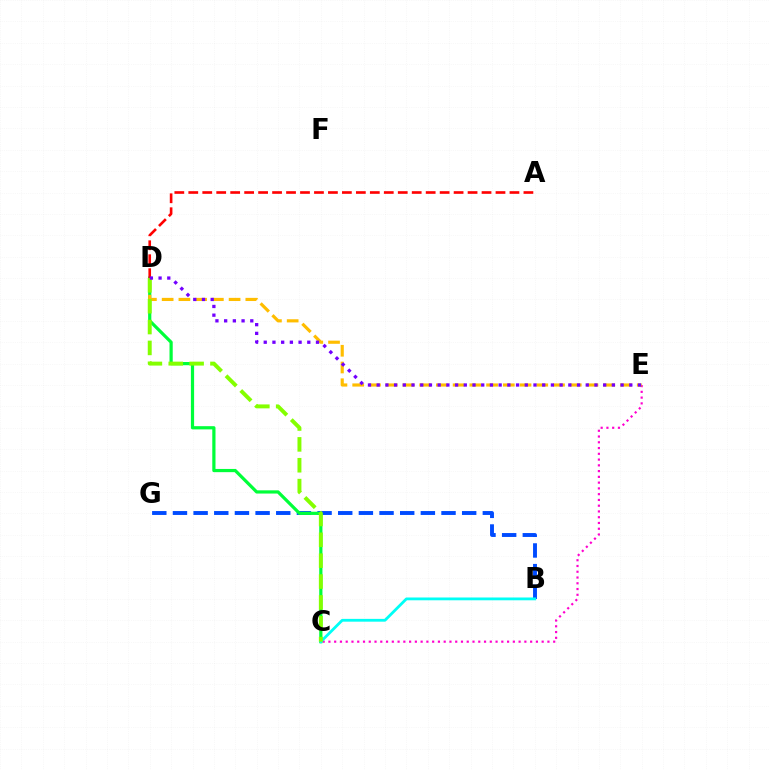{('B', 'G'): [{'color': '#004bff', 'line_style': 'dashed', 'thickness': 2.81}], ('C', 'E'): [{'color': '#ff00cf', 'line_style': 'dotted', 'thickness': 1.57}], ('C', 'D'): [{'color': '#00ff39', 'line_style': 'solid', 'thickness': 2.31}, {'color': '#84ff00', 'line_style': 'dashed', 'thickness': 2.83}], ('A', 'D'): [{'color': '#ff0000', 'line_style': 'dashed', 'thickness': 1.9}], ('B', 'C'): [{'color': '#00fff6', 'line_style': 'solid', 'thickness': 2.02}], ('D', 'E'): [{'color': '#ffbd00', 'line_style': 'dashed', 'thickness': 2.27}, {'color': '#7200ff', 'line_style': 'dotted', 'thickness': 2.37}]}